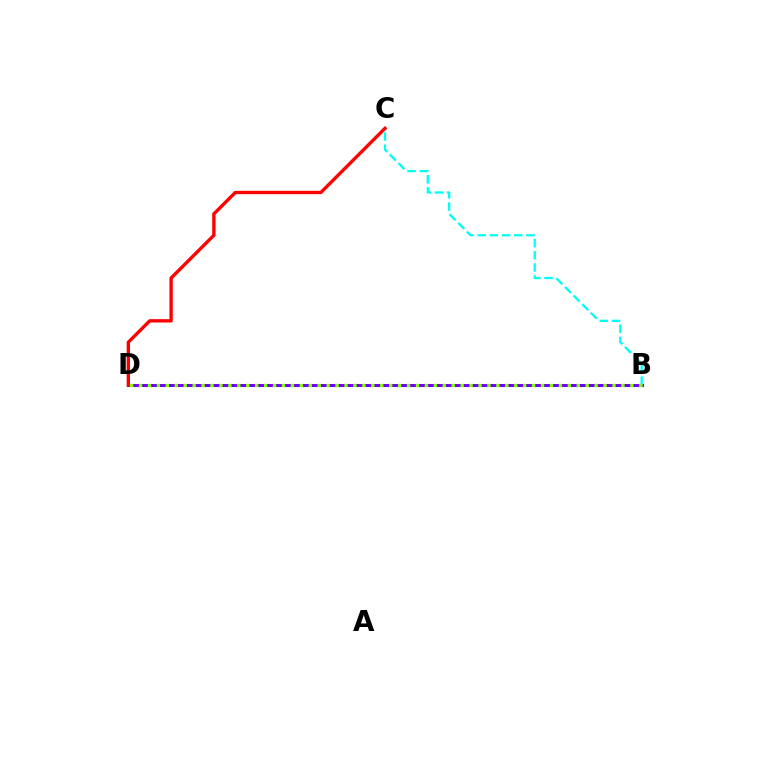{('B', 'D'): [{'color': '#7200ff', 'line_style': 'solid', 'thickness': 2.16}, {'color': '#84ff00', 'line_style': 'dotted', 'thickness': 2.43}], ('B', 'C'): [{'color': '#00fff6', 'line_style': 'dashed', 'thickness': 1.65}], ('C', 'D'): [{'color': '#ff0000', 'line_style': 'solid', 'thickness': 2.41}]}